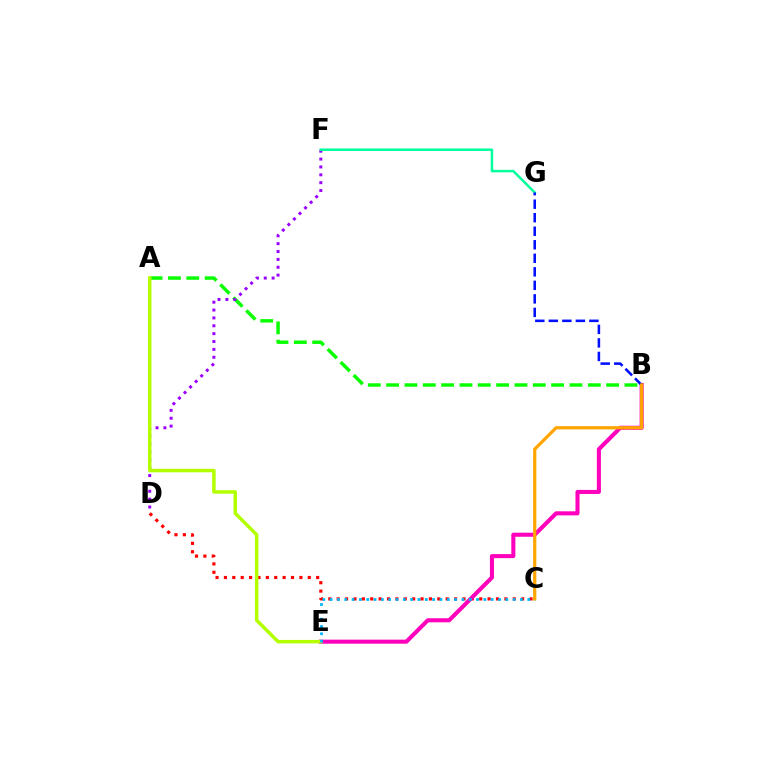{('C', 'D'): [{'color': '#ff0000', 'line_style': 'dotted', 'thickness': 2.28}], ('B', 'E'): [{'color': '#ff00bd', 'line_style': 'solid', 'thickness': 2.93}], ('A', 'B'): [{'color': '#08ff00', 'line_style': 'dashed', 'thickness': 2.49}], ('D', 'F'): [{'color': '#9b00ff', 'line_style': 'dotted', 'thickness': 2.14}], ('A', 'E'): [{'color': '#b3ff00', 'line_style': 'solid', 'thickness': 2.5}], ('C', 'E'): [{'color': '#00b5ff', 'line_style': 'dotted', 'thickness': 1.99}], ('F', 'G'): [{'color': '#00ff9d', 'line_style': 'solid', 'thickness': 1.79}], ('B', 'G'): [{'color': '#0010ff', 'line_style': 'dashed', 'thickness': 1.84}], ('B', 'C'): [{'color': '#ffa500', 'line_style': 'solid', 'thickness': 2.32}]}